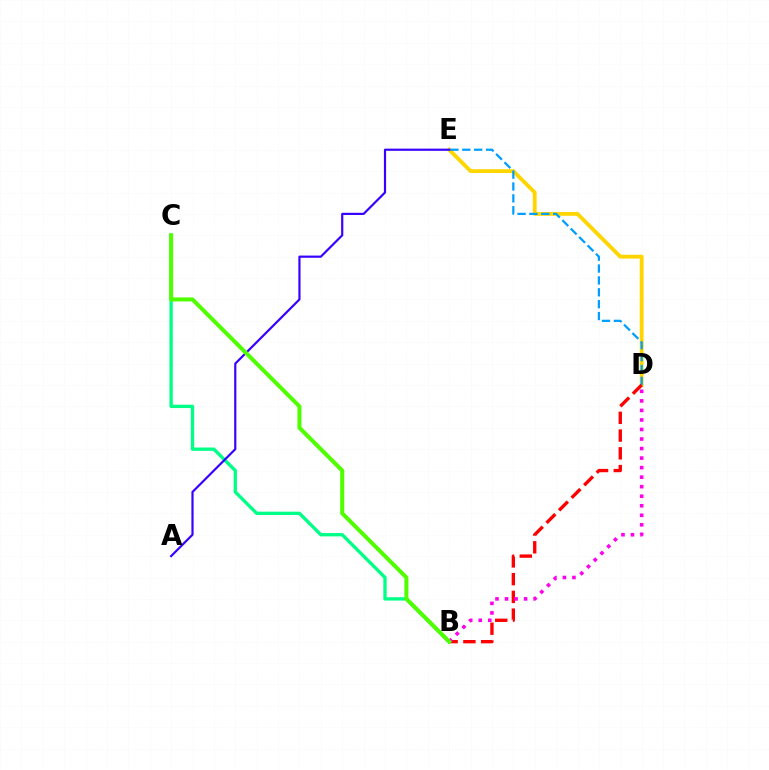{('D', 'E'): [{'color': '#ffd500', 'line_style': 'solid', 'thickness': 2.76}, {'color': '#009eff', 'line_style': 'dashed', 'thickness': 1.61}], ('B', 'C'): [{'color': '#00ff86', 'line_style': 'solid', 'thickness': 2.4}, {'color': '#4fff00', 'line_style': 'solid', 'thickness': 2.9}], ('B', 'D'): [{'color': '#ff0000', 'line_style': 'dashed', 'thickness': 2.41}, {'color': '#ff00ed', 'line_style': 'dotted', 'thickness': 2.59}], ('A', 'E'): [{'color': '#3700ff', 'line_style': 'solid', 'thickness': 1.57}]}